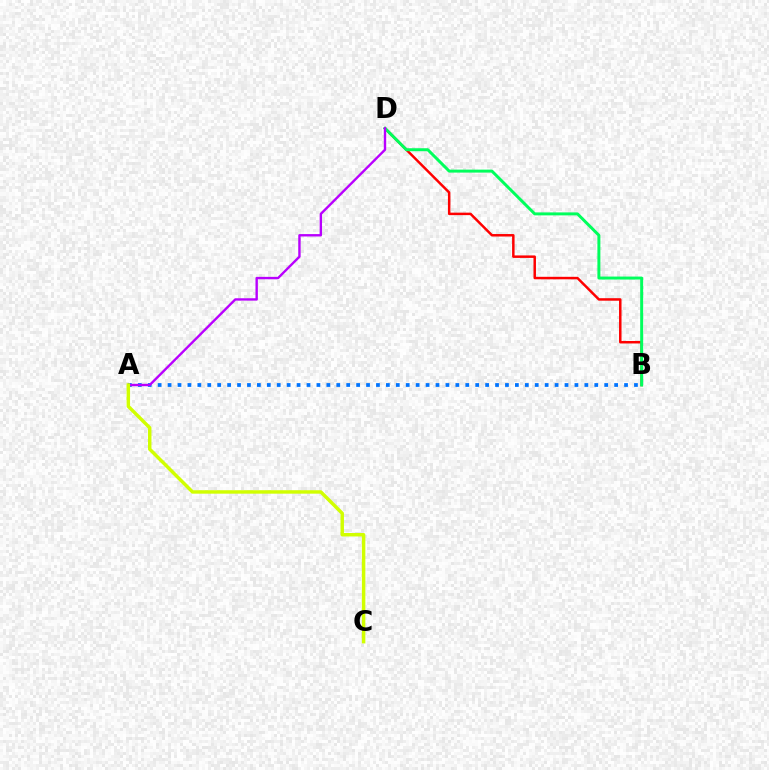{('B', 'D'): [{'color': '#ff0000', 'line_style': 'solid', 'thickness': 1.79}, {'color': '#00ff5c', 'line_style': 'solid', 'thickness': 2.14}], ('A', 'B'): [{'color': '#0074ff', 'line_style': 'dotted', 'thickness': 2.7}], ('A', 'D'): [{'color': '#b900ff', 'line_style': 'solid', 'thickness': 1.72}], ('A', 'C'): [{'color': '#d1ff00', 'line_style': 'solid', 'thickness': 2.49}]}